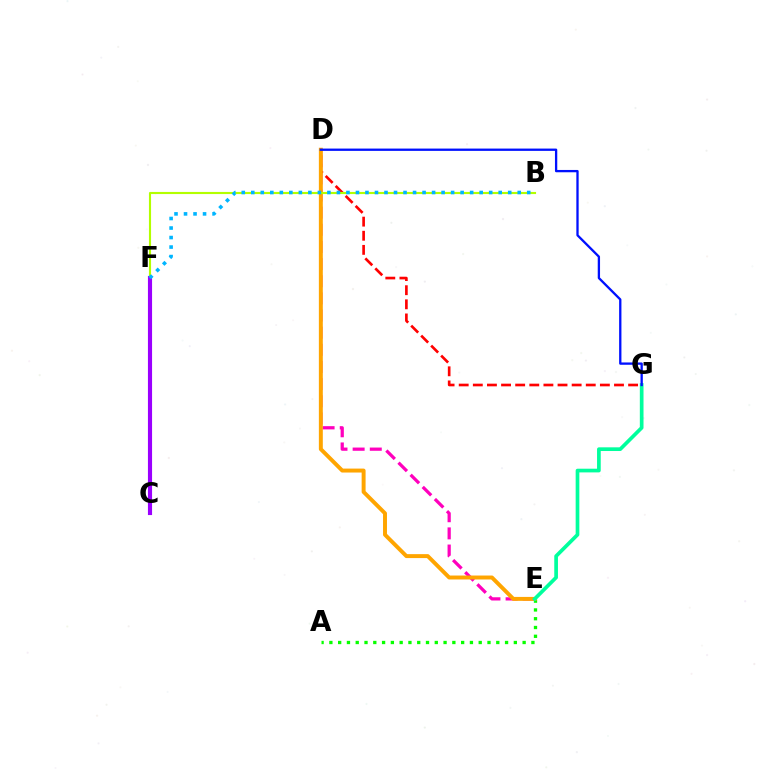{('A', 'E'): [{'color': '#08ff00', 'line_style': 'dotted', 'thickness': 2.39}], ('D', 'E'): [{'color': '#ff00bd', 'line_style': 'dashed', 'thickness': 2.33}, {'color': '#ffa500', 'line_style': 'solid', 'thickness': 2.84}], ('D', 'G'): [{'color': '#ff0000', 'line_style': 'dashed', 'thickness': 1.92}, {'color': '#0010ff', 'line_style': 'solid', 'thickness': 1.66}], ('B', 'F'): [{'color': '#b3ff00', 'line_style': 'solid', 'thickness': 1.53}, {'color': '#00b5ff', 'line_style': 'dotted', 'thickness': 2.59}], ('E', 'G'): [{'color': '#00ff9d', 'line_style': 'solid', 'thickness': 2.66}], ('C', 'F'): [{'color': '#9b00ff', 'line_style': 'solid', 'thickness': 2.97}]}